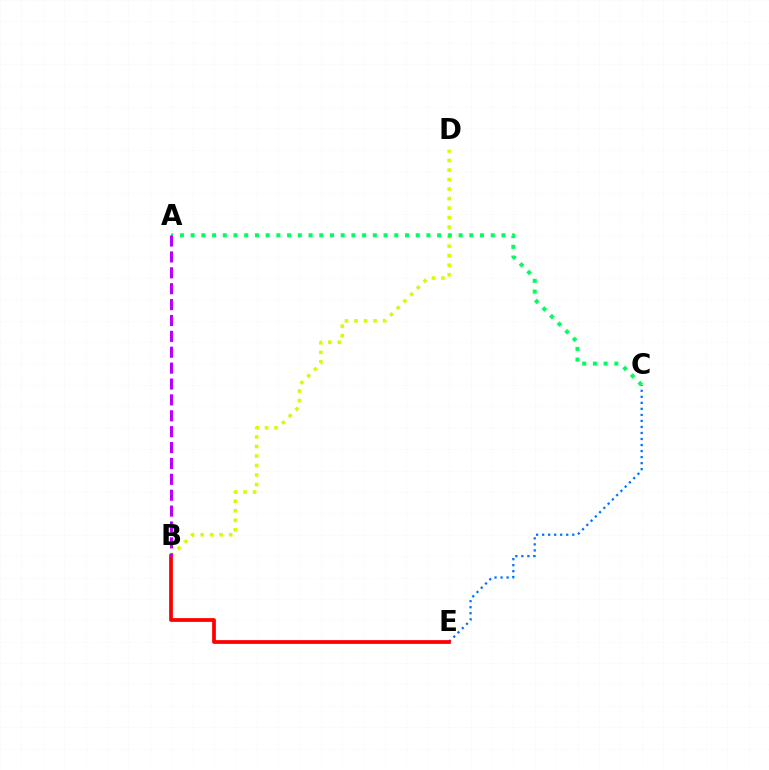{('B', 'D'): [{'color': '#d1ff00', 'line_style': 'dotted', 'thickness': 2.59}], ('C', 'E'): [{'color': '#0074ff', 'line_style': 'dotted', 'thickness': 1.64}], ('B', 'E'): [{'color': '#ff0000', 'line_style': 'solid', 'thickness': 2.69}], ('A', 'C'): [{'color': '#00ff5c', 'line_style': 'dotted', 'thickness': 2.91}], ('A', 'B'): [{'color': '#b900ff', 'line_style': 'dashed', 'thickness': 2.16}]}